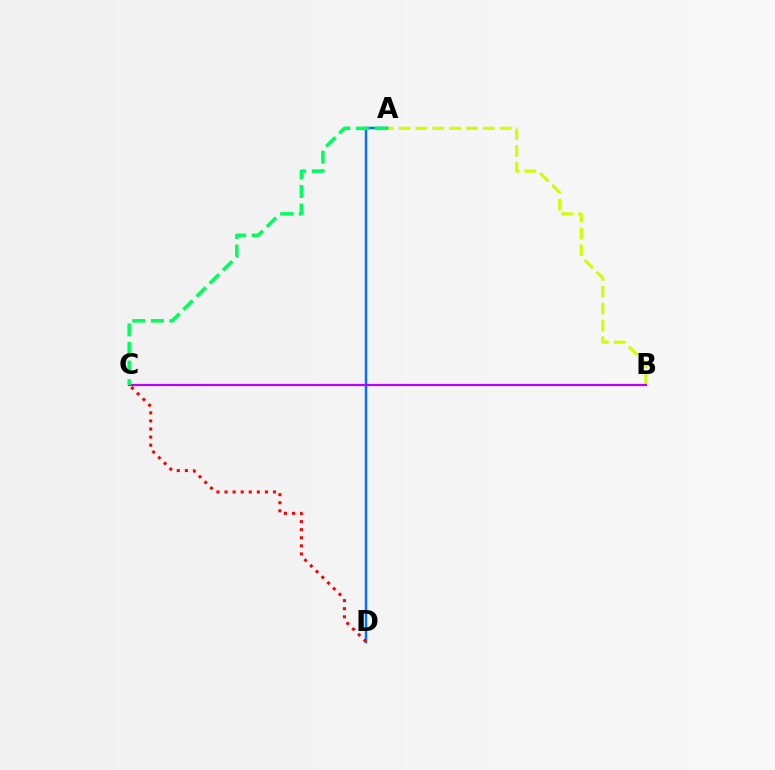{('A', 'B'): [{'color': '#d1ff00', 'line_style': 'dashed', 'thickness': 2.29}], ('A', 'D'): [{'color': '#0074ff', 'line_style': 'solid', 'thickness': 1.79}], ('C', 'D'): [{'color': '#ff0000', 'line_style': 'dotted', 'thickness': 2.2}], ('B', 'C'): [{'color': '#b900ff', 'line_style': 'solid', 'thickness': 1.59}], ('A', 'C'): [{'color': '#00ff5c', 'line_style': 'dashed', 'thickness': 2.53}]}